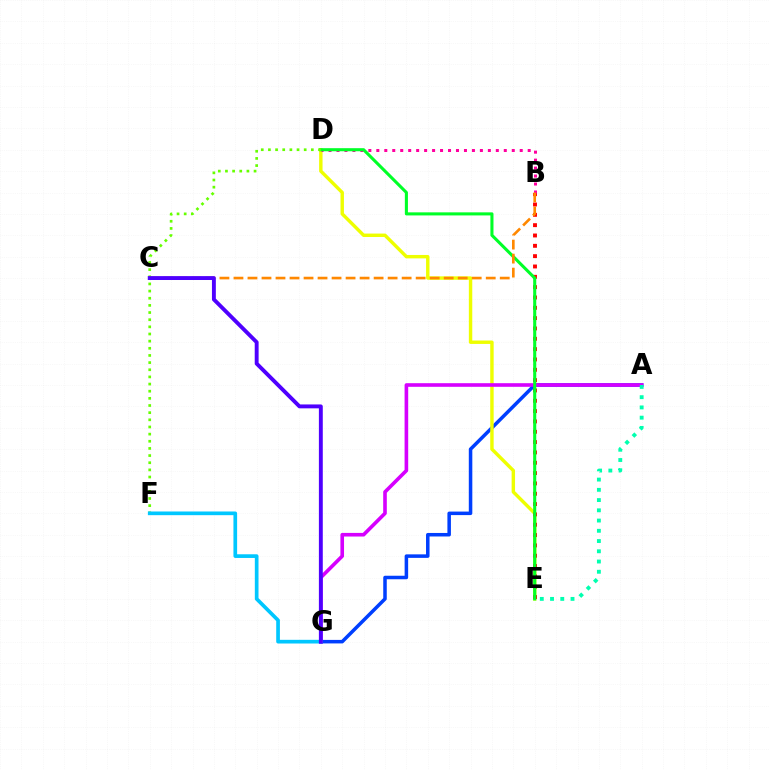{('A', 'G'): [{'color': '#003fff', 'line_style': 'solid', 'thickness': 2.53}, {'color': '#d600ff', 'line_style': 'solid', 'thickness': 2.61}], ('D', 'E'): [{'color': '#eeff00', 'line_style': 'solid', 'thickness': 2.46}, {'color': '#00ff27', 'line_style': 'solid', 'thickness': 2.21}], ('B', 'E'): [{'color': '#ff0000', 'line_style': 'dotted', 'thickness': 2.81}], ('A', 'E'): [{'color': '#00ffaf', 'line_style': 'dotted', 'thickness': 2.78}], ('B', 'D'): [{'color': '#ff00a0', 'line_style': 'dotted', 'thickness': 2.16}], ('D', 'F'): [{'color': '#66ff00', 'line_style': 'dotted', 'thickness': 1.94}], ('F', 'G'): [{'color': '#00c7ff', 'line_style': 'solid', 'thickness': 2.65}], ('B', 'C'): [{'color': '#ff8800', 'line_style': 'dashed', 'thickness': 1.9}], ('C', 'G'): [{'color': '#4f00ff', 'line_style': 'solid', 'thickness': 2.8}]}